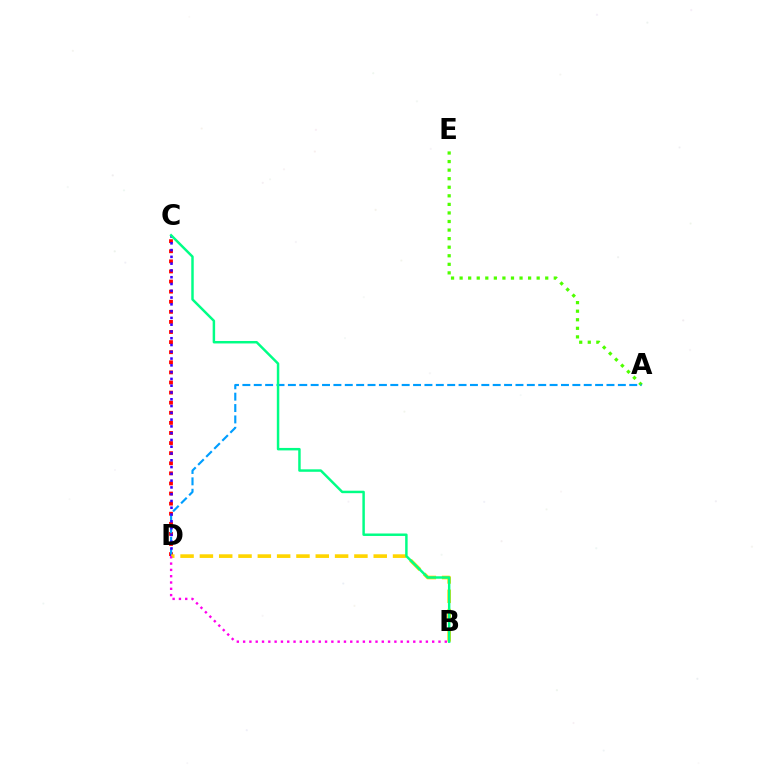{('C', 'D'): [{'color': '#ff0000', 'line_style': 'dotted', 'thickness': 2.74}, {'color': '#3700ff', 'line_style': 'dotted', 'thickness': 1.84}], ('A', 'E'): [{'color': '#4fff00', 'line_style': 'dotted', 'thickness': 2.33}], ('A', 'D'): [{'color': '#009eff', 'line_style': 'dashed', 'thickness': 1.55}], ('B', 'D'): [{'color': '#ffd500', 'line_style': 'dashed', 'thickness': 2.62}, {'color': '#ff00ed', 'line_style': 'dotted', 'thickness': 1.71}], ('B', 'C'): [{'color': '#00ff86', 'line_style': 'solid', 'thickness': 1.78}]}